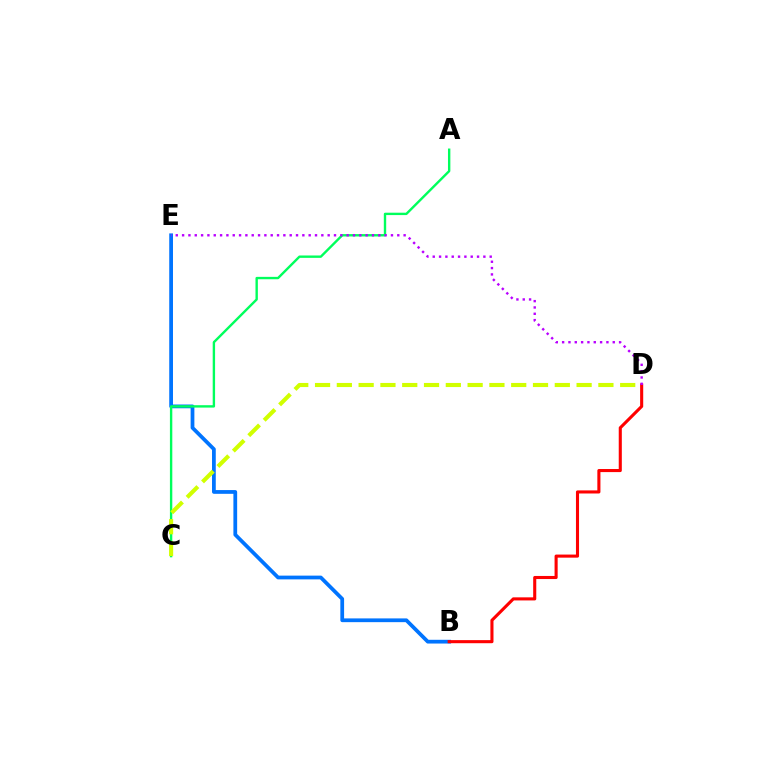{('B', 'E'): [{'color': '#0074ff', 'line_style': 'solid', 'thickness': 2.7}], ('B', 'D'): [{'color': '#ff0000', 'line_style': 'solid', 'thickness': 2.22}], ('A', 'C'): [{'color': '#00ff5c', 'line_style': 'solid', 'thickness': 1.72}], ('C', 'D'): [{'color': '#d1ff00', 'line_style': 'dashed', 'thickness': 2.96}], ('D', 'E'): [{'color': '#b900ff', 'line_style': 'dotted', 'thickness': 1.72}]}